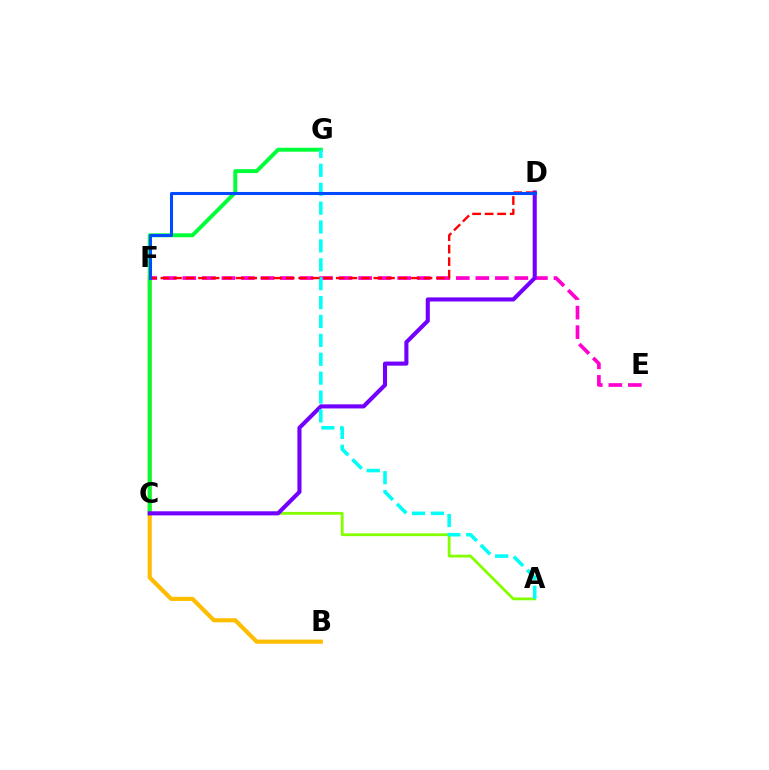{('A', 'C'): [{'color': '#84ff00', 'line_style': 'solid', 'thickness': 2.02}], ('E', 'F'): [{'color': '#ff00cf', 'line_style': 'dashed', 'thickness': 2.65}], ('B', 'F'): [{'color': '#ffbd00', 'line_style': 'solid', 'thickness': 2.99}], ('C', 'G'): [{'color': '#00ff39', 'line_style': 'solid', 'thickness': 2.83}], ('C', 'D'): [{'color': '#7200ff', 'line_style': 'solid', 'thickness': 2.95}], ('A', 'G'): [{'color': '#00fff6', 'line_style': 'dashed', 'thickness': 2.57}], ('D', 'F'): [{'color': '#ff0000', 'line_style': 'dashed', 'thickness': 1.7}, {'color': '#004bff', 'line_style': 'solid', 'thickness': 2.2}]}